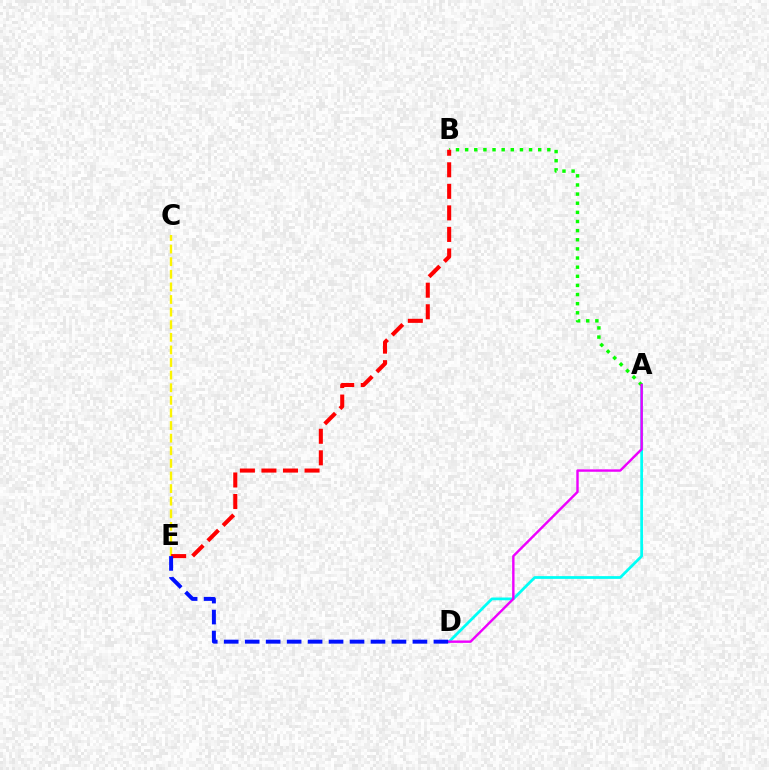{('A', 'D'): [{'color': '#00fff6', 'line_style': 'solid', 'thickness': 1.99}, {'color': '#ee00ff', 'line_style': 'solid', 'thickness': 1.74}], ('C', 'E'): [{'color': '#fcf500', 'line_style': 'dashed', 'thickness': 1.71}], ('A', 'B'): [{'color': '#08ff00', 'line_style': 'dotted', 'thickness': 2.48}], ('B', 'E'): [{'color': '#ff0000', 'line_style': 'dashed', 'thickness': 2.93}], ('D', 'E'): [{'color': '#0010ff', 'line_style': 'dashed', 'thickness': 2.85}]}